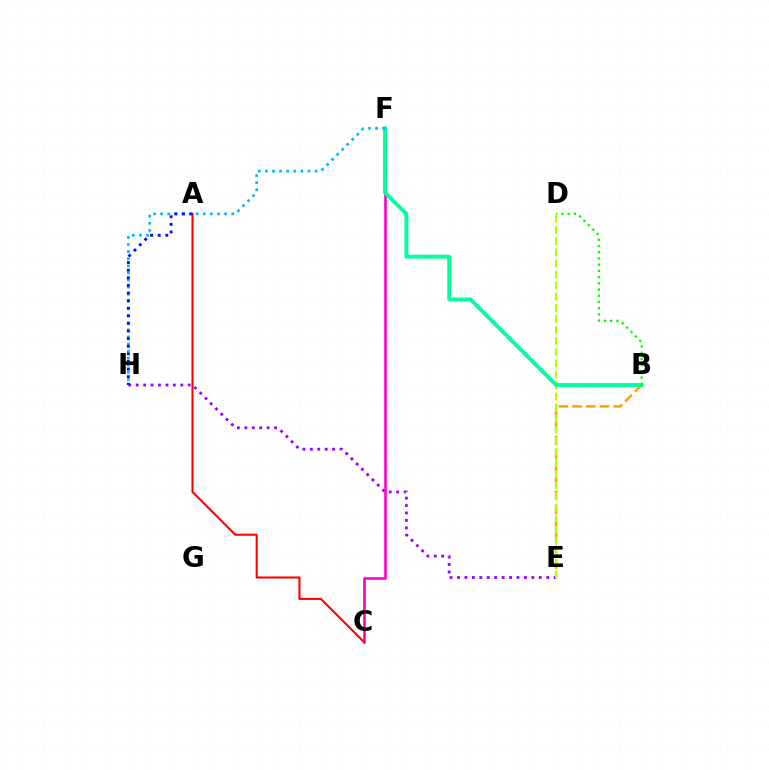{('B', 'E'): [{'color': '#ffa500', 'line_style': 'dashed', 'thickness': 1.87}], ('E', 'H'): [{'color': '#9b00ff', 'line_style': 'dotted', 'thickness': 2.02}], ('D', 'E'): [{'color': '#b3ff00', 'line_style': 'dashed', 'thickness': 1.51}], ('C', 'F'): [{'color': '#ff00bd', 'line_style': 'solid', 'thickness': 1.88}], ('B', 'F'): [{'color': '#00ff9d', 'line_style': 'solid', 'thickness': 2.78}], ('F', 'H'): [{'color': '#00b5ff', 'line_style': 'dotted', 'thickness': 1.93}], ('A', 'H'): [{'color': '#0010ff', 'line_style': 'dotted', 'thickness': 2.07}], ('B', 'D'): [{'color': '#08ff00', 'line_style': 'dotted', 'thickness': 1.69}], ('A', 'C'): [{'color': '#ff0000', 'line_style': 'solid', 'thickness': 1.5}]}